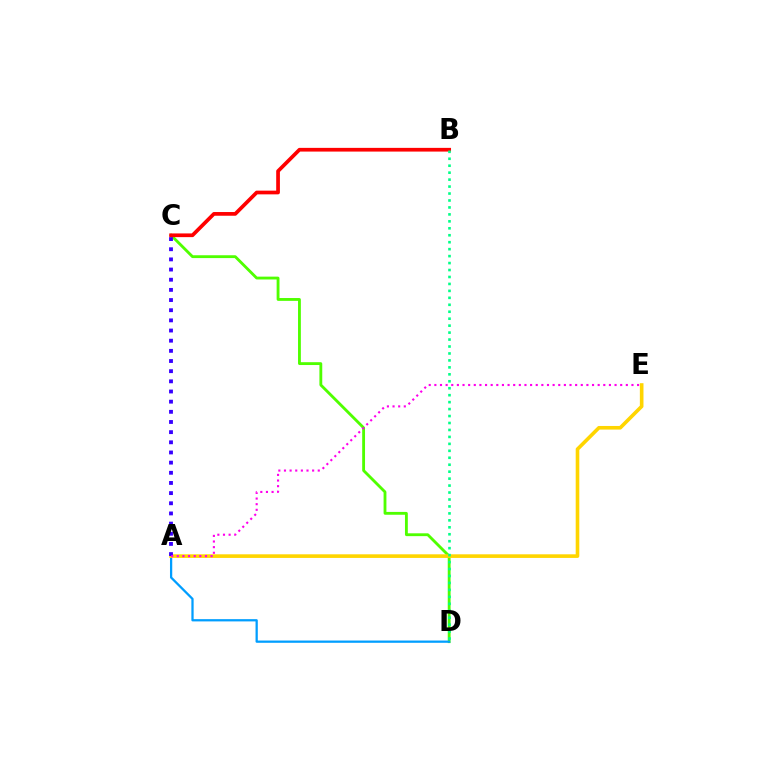{('C', 'D'): [{'color': '#4fff00', 'line_style': 'solid', 'thickness': 2.04}], ('A', 'D'): [{'color': '#009eff', 'line_style': 'solid', 'thickness': 1.63}], ('A', 'E'): [{'color': '#ffd500', 'line_style': 'solid', 'thickness': 2.61}, {'color': '#ff00ed', 'line_style': 'dotted', 'thickness': 1.53}], ('A', 'C'): [{'color': '#3700ff', 'line_style': 'dotted', 'thickness': 2.76}], ('B', 'C'): [{'color': '#ff0000', 'line_style': 'solid', 'thickness': 2.67}], ('B', 'D'): [{'color': '#00ff86', 'line_style': 'dotted', 'thickness': 1.89}]}